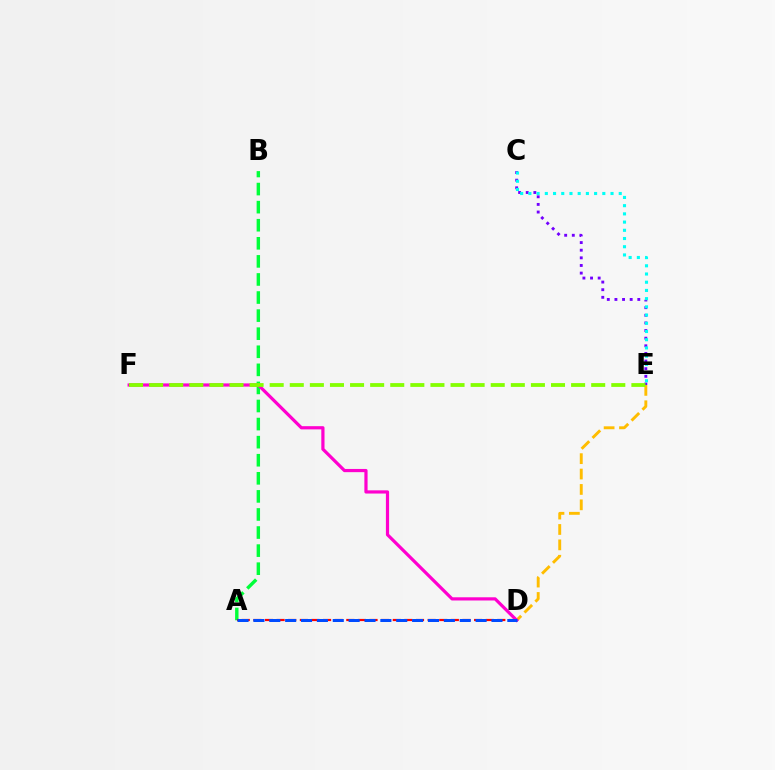{('A', 'B'): [{'color': '#00ff39', 'line_style': 'dashed', 'thickness': 2.46}], ('C', 'E'): [{'color': '#7200ff', 'line_style': 'dotted', 'thickness': 2.07}, {'color': '#00fff6', 'line_style': 'dotted', 'thickness': 2.23}], ('A', 'D'): [{'color': '#ff0000', 'line_style': 'dashed', 'thickness': 1.58}, {'color': '#004bff', 'line_style': 'dashed', 'thickness': 2.16}], ('D', 'E'): [{'color': '#ffbd00', 'line_style': 'dashed', 'thickness': 2.09}], ('D', 'F'): [{'color': '#ff00cf', 'line_style': 'solid', 'thickness': 2.31}], ('E', 'F'): [{'color': '#84ff00', 'line_style': 'dashed', 'thickness': 2.73}]}